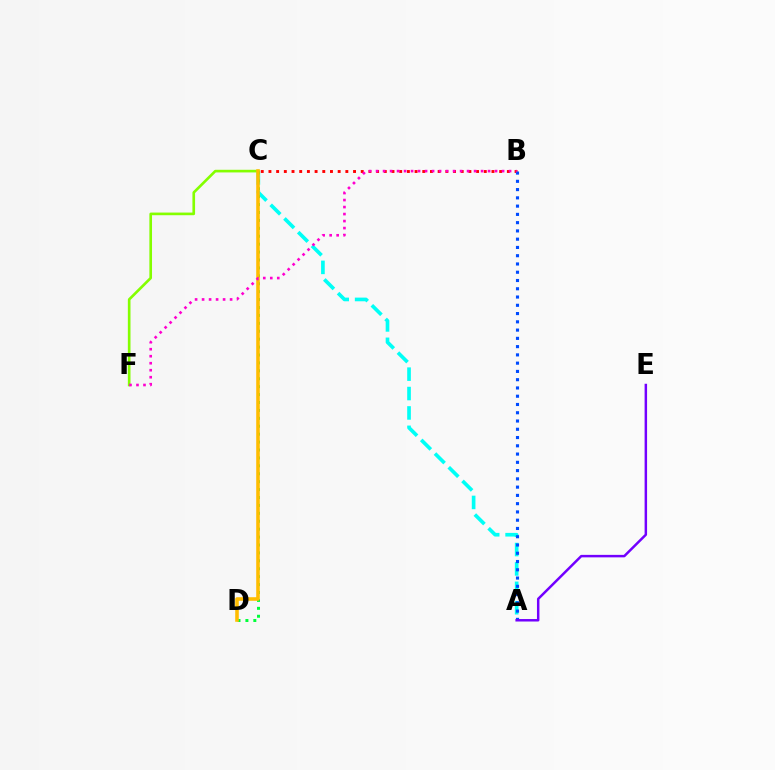{('A', 'C'): [{'color': '#00fff6', 'line_style': 'dashed', 'thickness': 2.63}], ('B', 'C'): [{'color': '#ff0000', 'line_style': 'dotted', 'thickness': 2.09}], ('C', 'F'): [{'color': '#84ff00', 'line_style': 'solid', 'thickness': 1.91}], ('C', 'D'): [{'color': '#00ff39', 'line_style': 'dotted', 'thickness': 2.15}, {'color': '#ffbd00', 'line_style': 'solid', 'thickness': 2.57}], ('A', 'B'): [{'color': '#004bff', 'line_style': 'dotted', 'thickness': 2.25}], ('A', 'E'): [{'color': '#7200ff', 'line_style': 'solid', 'thickness': 1.78}], ('B', 'F'): [{'color': '#ff00cf', 'line_style': 'dotted', 'thickness': 1.9}]}